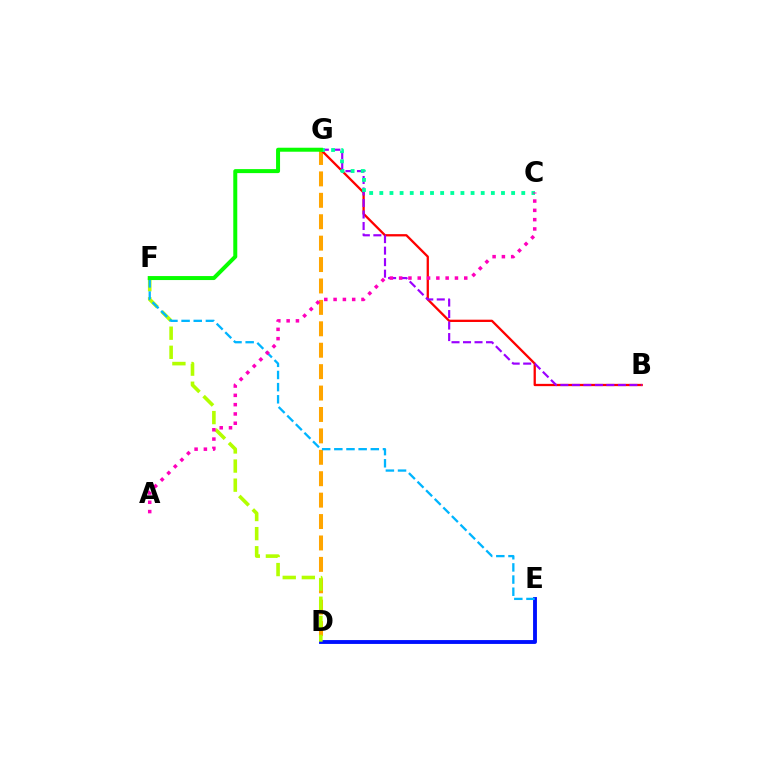{('D', 'G'): [{'color': '#ffa500', 'line_style': 'dashed', 'thickness': 2.91}], ('B', 'G'): [{'color': '#ff0000', 'line_style': 'solid', 'thickness': 1.65}, {'color': '#9b00ff', 'line_style': 'dashed', 'thickness': 1.56}], ('D', 'E'): [{'color': '#0010ff', 'line_style': 'solid', 'thickness': 2.78}], ('D', 'F'): [{'color': '#b3ff00', 'line_style': 'dashed', 'thickness': 2.6}], ('E', 'F'): [{'color': '#00b5ff', 'line_style': 'dashed', 'thickness': 1.65}], ('C', 'G'): [{'color': '#00ff9d', 'line_style': 'dotted', 'thickness': 2.75}], ('F', 'G'): [{'color': '#08ff00', 'line_style': 'solid', 'thickness': 2.88}], ('A', 'C'): [{'color': '#ff00bd', 'line_style': 'dotted', 'thickness': 2.53}]}